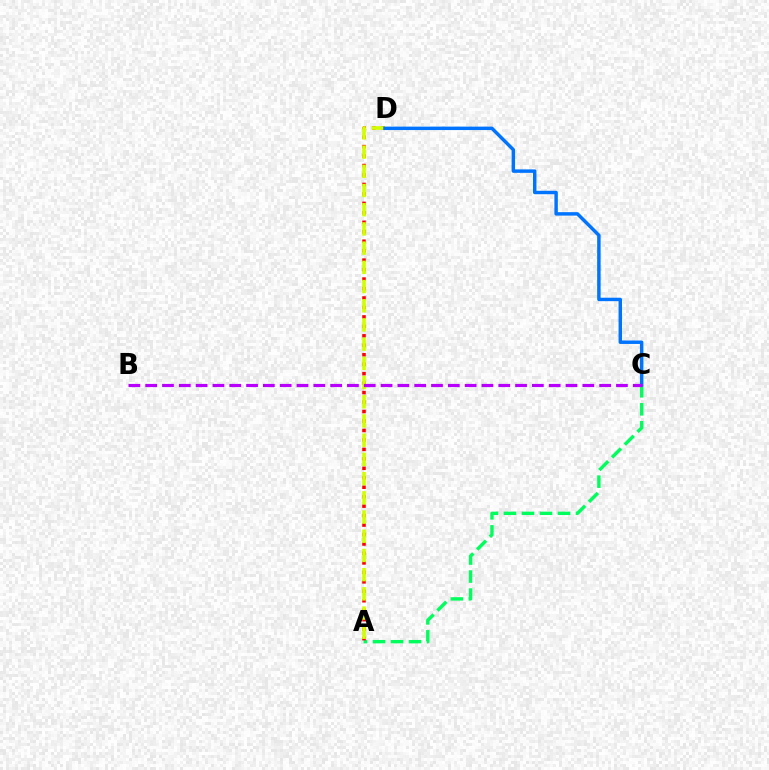{('A', 'C'): [{'color': '#00ff5c', 'line_style': 'dashed', 'thickness': 2.45}], ('A', 'D'): [{'color': '#ff0000', 'line_style': 'dotted', 'thickness': 2.57}, {'color': '#d1ff00', 'line_style': 'dashed', 'thickness': 2.61}], ('C', 'D'): [{'color': '#0074ff', 'line_style': 'solid', 'thickness': 2.48}], ('B', 'C'): [{'color': '#b900ff', 'line_style': 'dashed', 'thickness': 2.28}]}